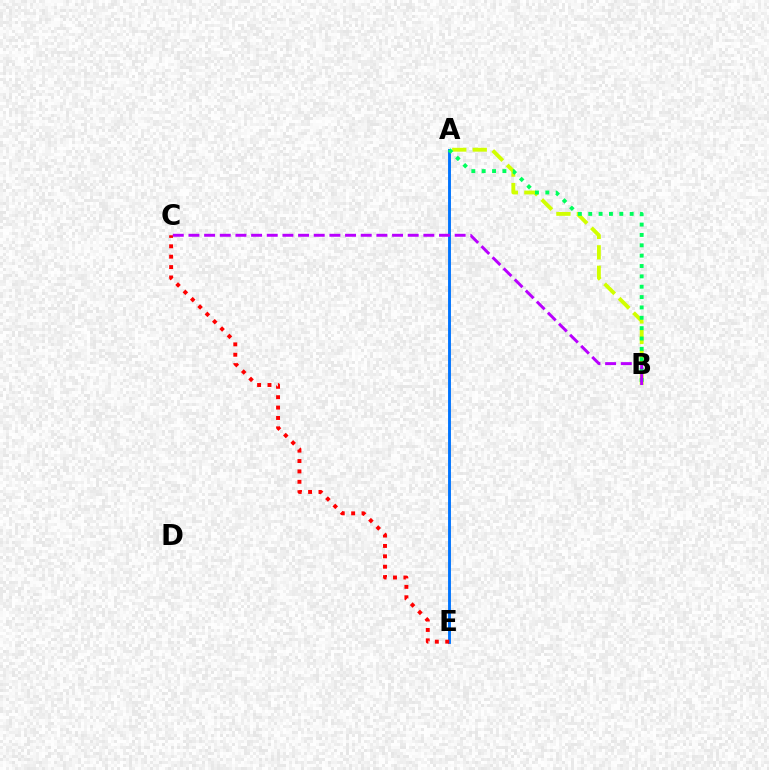{('A', 'B'): [{'color': '#d1ff00', 'line_style': 'dashed', 'thickness': 2.78}, {'color': '#00ff5c', 'line_style': 'dotted', 'thickness': 2.81}], ('A', 'E'): [{'color': '#0074ff', 'line_style': 'solid', 'thickness': 2.08}], ('C', 'E'): [{'color': '#ff0000', 'line_style': 'dotted', 'thickness': 2.82}], ('B', 'C'): [{'color': '#b900ff', 'line_style': 'dashed', 'thickness': 2.13}]}